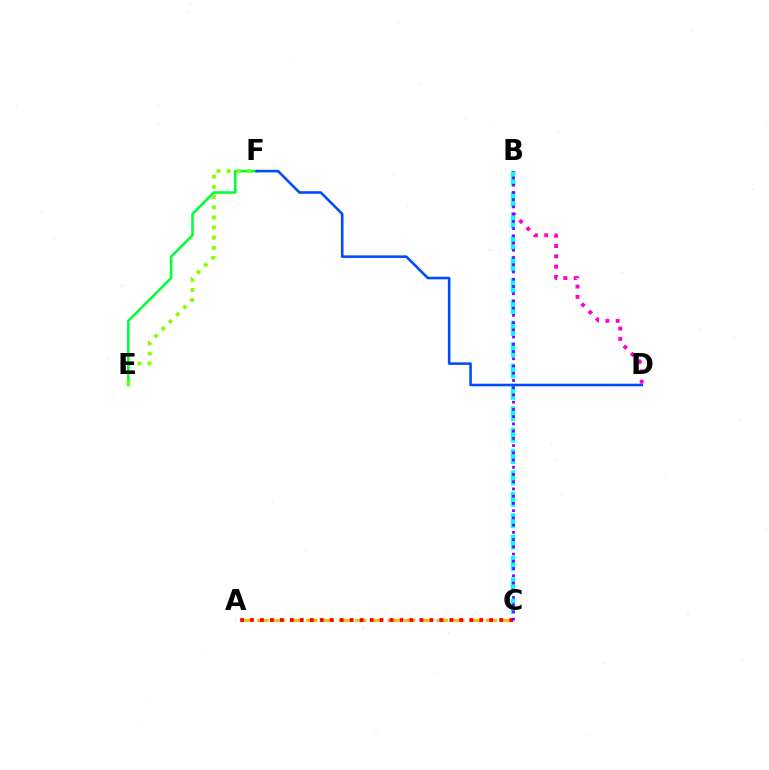{('A', 'C'): [{'color': '#ffbd00', 'line_style': 'dashed', 'thickness': 2.22}, {'color': '#ff0000', 'line_style': 'dotted', 'thickness': 2.71}], ('B', 'D'): [{'color': '#ff00cf', 'line_style': 'dotted', 'thickness': 2.8}], ('E', 'F'): [{'color': '#00ff39', 'line_style': 'solid', 'thickness': 1.86}, {'color': '#84ff00', 'line_style': 'dotted', 'thickness': 2.76}], ('B', 'C'): [{'color': '#00fff6', 'line_style': 'dashed', 'thickness': 2.91}, {'color': '#7200ff', 'line_style': 'dotted', 'thickness': 1.96}], ('D', 'F'): [{'color': '#004bff', 'line_style': 'solid', 'thickness': 1.86}]}